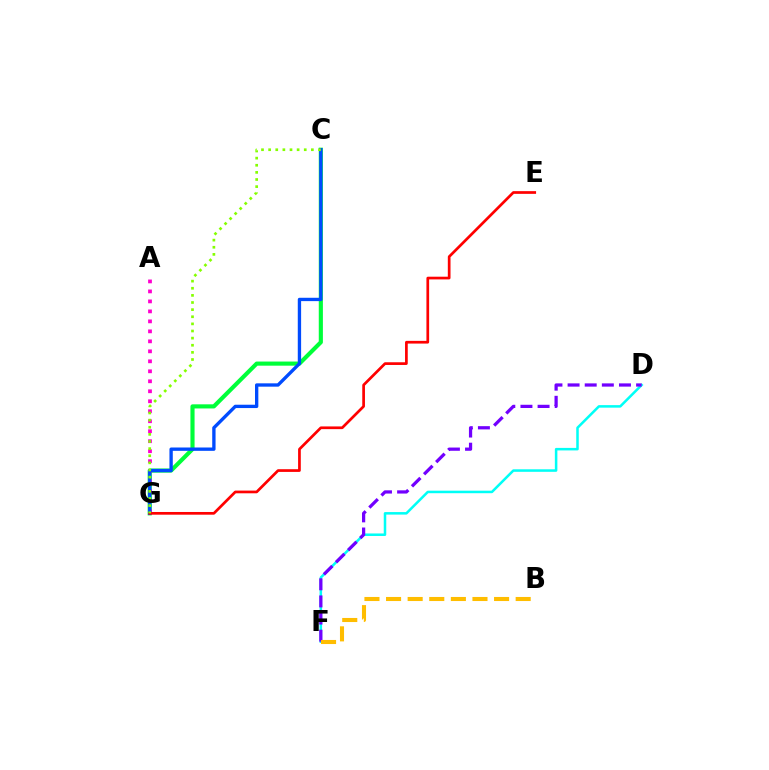{('D', 'F'): [{'color': '#00fff6', 'line_style': 'solid', 'thickness': 1.82}, {'color': '#7200ff', 'line_style': 'dashed', 'thickness': 2.33}], ('C', 'G'): [{'color': '#00ff39', 'line_style': 'solid', 'thickness': 2.98}, {'color': '#004bff', 'line_style': 'solid', 'thickness': 2.4}, {'color': '#84ff00', 'line_style': 'dotted', 'thickness': 1.94}], ('A', 'G'): [{'color': '#ff00cf', 'line_style': 'dotted', 'thickness': 2.71}], ('E', 'G'): [{'color': '#ff0000', 'line_style': 'solid', 'thickness': 1.95}], ('B', 'F'): [{'color': '#ffbd00', 'line_style': 'dashed', 'thickness': 2.93}]}